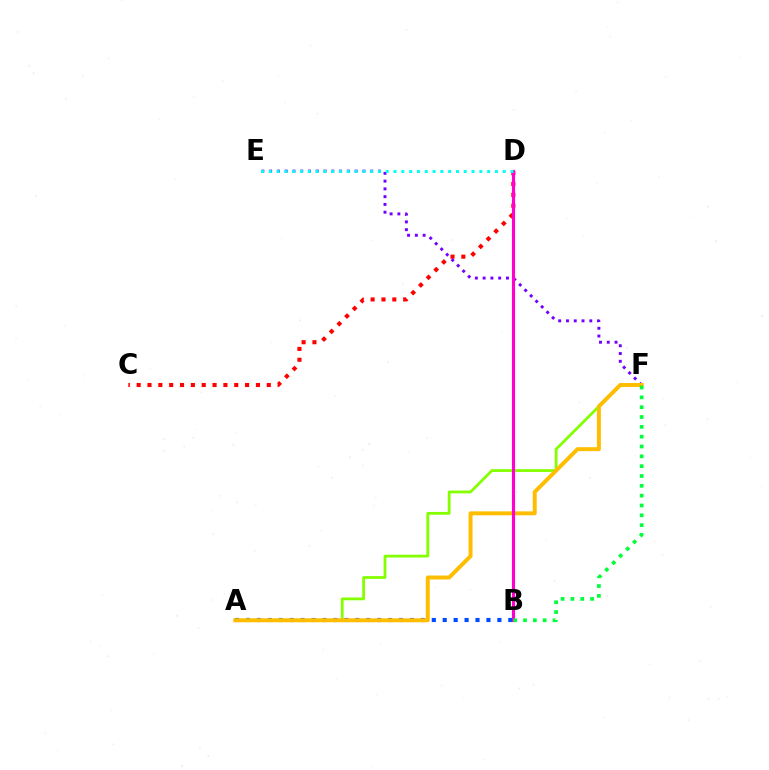{('A', 'B'): [{'color': '#004bff', 'line_style': 'dotted', 'thickness': 2.97}], ('C', 'D'): [{'color': '#ff0000', 'line_style': 'dotted', 'thickness': 2.95}], ('E', 'F'): [{'color': '#7200ff', 'line_style': 'dotted', 'thickness': 2.11}], ('A', 'F'): [{'color': '#84ff00', 'line_style': 'solid', 'thickness': 2.01}, {'color': '#ffbd00', 'line_style': 'solid', 'thickness': 2.85}], ('B', 'D'): [{'color': '#ff00cf', 'line_style': 'solid', 'thickness': 2.24}], ('D', 'E'): [{'color': '#00fff6', 'line_style': 'dotted', 'thickness': 2.12}], ('B', 'F'): [{'color': '#00ff39', 'line_style': 'dotted', 'thickness': 2.67}]}